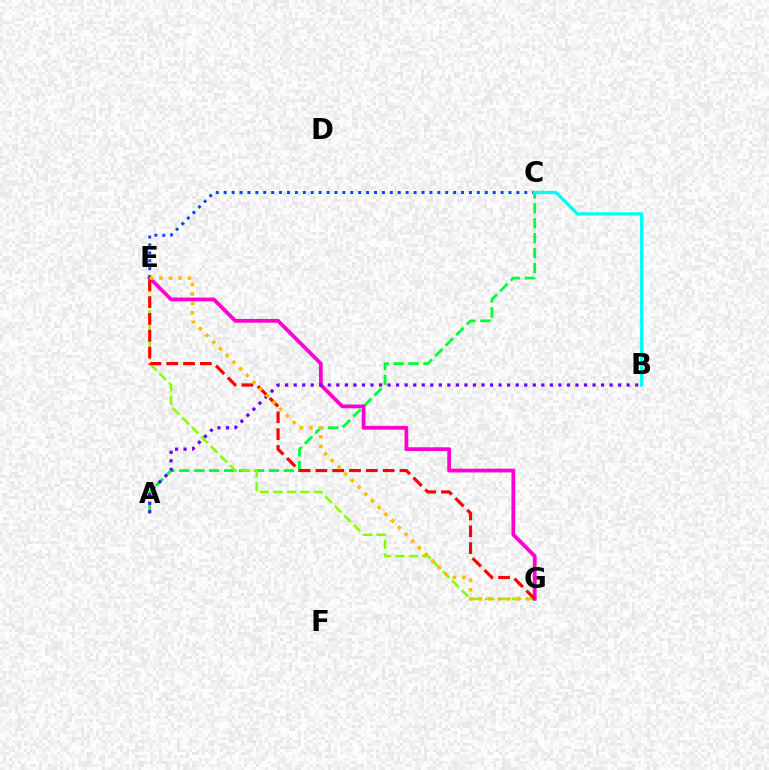{('A', 'C'): [{'color': '#00ff39', 'line_style': 'dashed', 'thickness': 2.03}], ('E', 'G'): [{'color': '#84ff00', 'line_style': 'dashed', 'thickness': 1.82}, {'color': '#ff00cf', 'line_style': 'solid', 'thickness': 2.72}, {'color': '#ff0000', 'line_style': 'dashed', 'thickness': 2.28}, {'color': '#ffbd00', 'line_style': 'dotted', 'thickness': 2.58}], ('A', 'B'): [{'color': '#7200ff', 'line_style': 'dotted', 'thickness': 2.32}], ('C', 'E'): [{'color': '#004bff', 'line_style': 'dotted', 'thickness': 2.15}], ('B', 'C'): [{'color': '#00fff6', 'line_style': 'solid', 'thickness': 2.39}]}